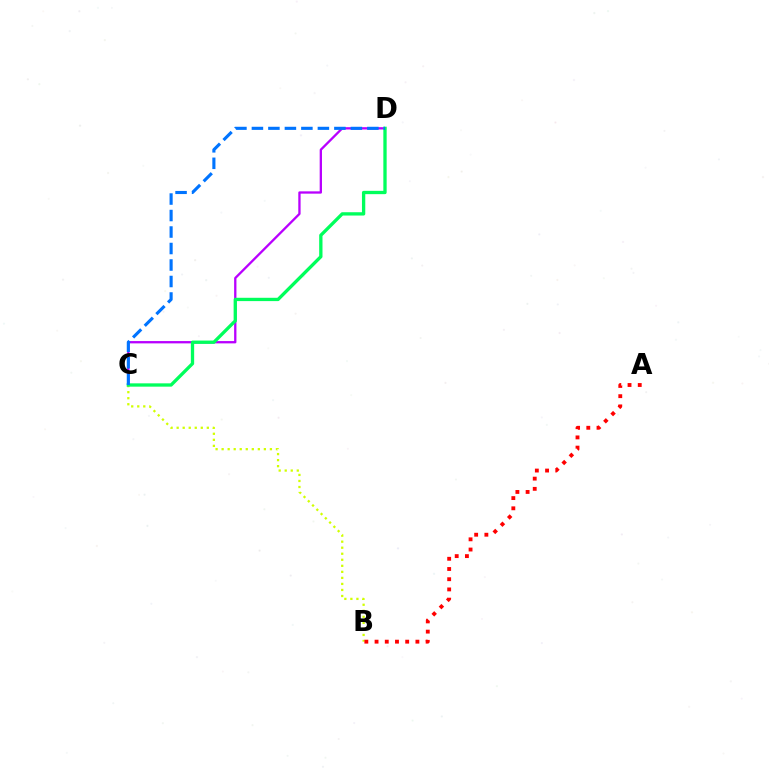{('B', 'C'): [{'color': '#d1ff00', 'line_style': 'dotted', 'thickness': 1.64}], ('C', 'D'): [{'color': '#b900ff', 'line_style': 'solid', 'thickness': 1.66}, {'color': '#00ff5c', 'line_style': 'solid', 'thickness': 2.39}, {'color': '#0074ff', 'line_style': 'dashed', 'thickness': 2.24}], ('A', 'B'): [{'color': '#ff0000', 'line_style': 'dotted', 'thickness': 2.77}]}